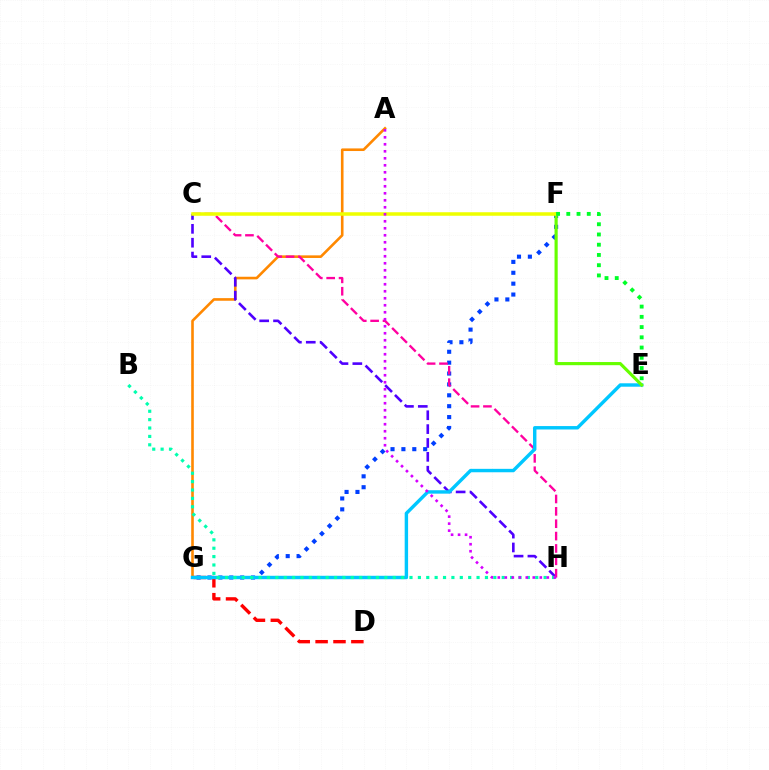{('A', 'G'): [{'color': '#ff8800', 'line_style': 'solid', 'thickness': 1.88}], ('C', 'H'): [{'color': '#4f00ff', 'line_style': 'dashed', 'thickness': 1.88}, {'color': '#ff00a0', 'line_style': 'dashed', 'thickness': 1.68}], ('D', 'G'): [{'color': '#ff0000', 'line_style': 'dashed', 'thickness': 2.43}], ('F', 'G'): [{'color': '#003fff', 'line_style': 'dotted', 'thickness': 2.96}], ('E', 'G'): [{'color': '#00c7ff', 'line_style': 'solid', 'thickness': 2.46}], ('E', 'F'): [{'color': '#66ff00', 'line_style': 'solid', 'thickness': 2.27}, {'color': '#00ff27', 'line_style': 'dotted', 'thickness': 2.78}], ('C', 'F'): [{'color': '#eeff00', 'line_style': 'solid', 'thickness': 2.54}], ('B', 'H'): [{'color': '#00ffaf', 'line_style': 'dotted', 'thickness': 2.28}], ('A', 'H'): [{'color': '#d600ff', 'line_style': 'dotted', 'thickness': 1.9}]}